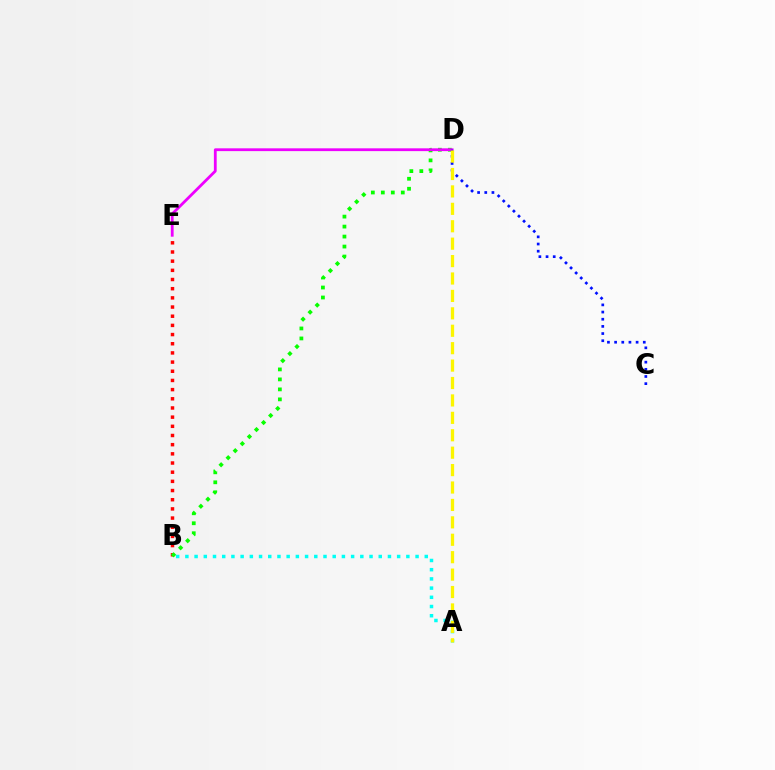{('A', 'B'): [{'color': '#00fff6', 'line_style': 'dotted', 'thickness': 2.5}], ('B', 'E'): [{'color': '#ff0000', 'line_style': 'dotted', 'thickness': 2.49}], ('B', 'D'): [{'color': '#08ff00', 'line_style': 'dotted', 'thickness': 2.71}], ('D', 'E'): [{'color': '#ee00ff', 'line_style': 'solid', 'thickness': 2.01}], ('C', 'D'): [{'color': '#0010ff', 'line_style': 'dotted', 'thickness': 1.95}], ('A', 'D'): [{'color': '#fcf500', 'line_style': 'dashed', 'thickness': 2.37}]}